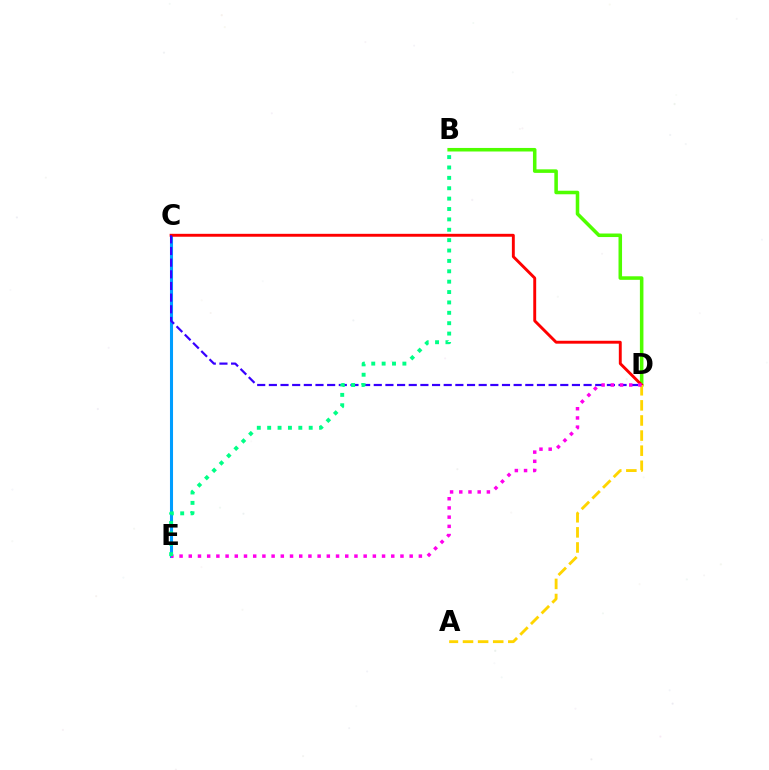{('B', 'D'): [{'color': '#4fff00', 'line_style': 'solid', 'thickness': 2.55}], ('C', 'E'): [{'color': '#009eff', 'line_style': 'solid', 'thickness': 2.21}], ('C', 'D'): [{'color': '#ff0000', 'line_style': 'solid', 'thickness': 2.09}, {'color': '#3700ff', 'line_style': 'dashed', 'thickness': 1.58}], ('A', 'D'): [{'color': '#ffd500', 'line_style': 'dashed', 'thickness': 2.05}], ('D', 'E'): [{'color': '#ff00ed', 'line_style': 'dotted', 'thickness': 2.5}], ('B', 'E'): [{'color': '#00ff86', 'line_style': 'dotted', 'thickness': 2.82}]}